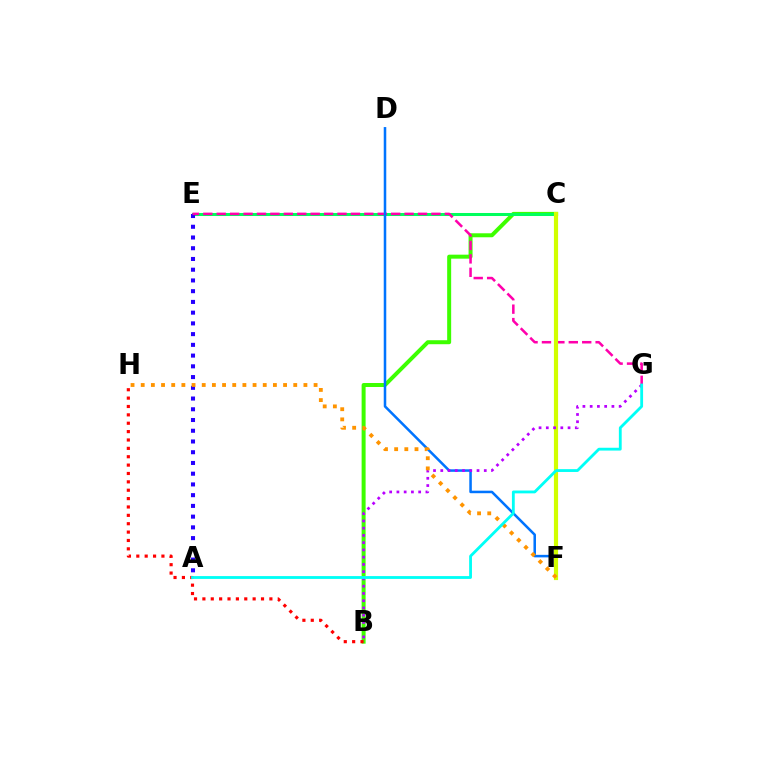{('B', 'C'): [{'color': '#3dff00', 'line_style': 'solid', 'thickness': 2.87}], ('C', 'E'): [{'color': '#00ff5c', 'line_style': 'solid', 'thickness': 2.18}], ('A', 'E'): [{'color': '#2500ff', 'line_style': 'dotted', 'thickness': 2.92}], ('E', 'G'): [{'color': '#ff00ac', 'line_style': 'dashed', 'thickness': 1.82}], ('B', 'H'): [{'color': '#ff0000', 'line_style': 'dotted', 'thickness': 2.28}], ('D', 'F'): [{'color': '#0074ff', 'line_style': 'solid', 'thickness': 1.82}], ('C', 'F'): [{'color': '#d1ff00', 'line_style': 'solid', 'thickness': 3.0}], ('B', 'G'): [{'color': '#b900ff', 'line_style': 'dotted', 'thickness': 1.97}], ('F', 'H'): [{'color': '#ff9400', 'line_style': 'dotted', 'thickness': 2.76}], ('A', 'G'): [{'color': '#00fff6', 'line_style': 'solid', 'thickness': 2.03}]}